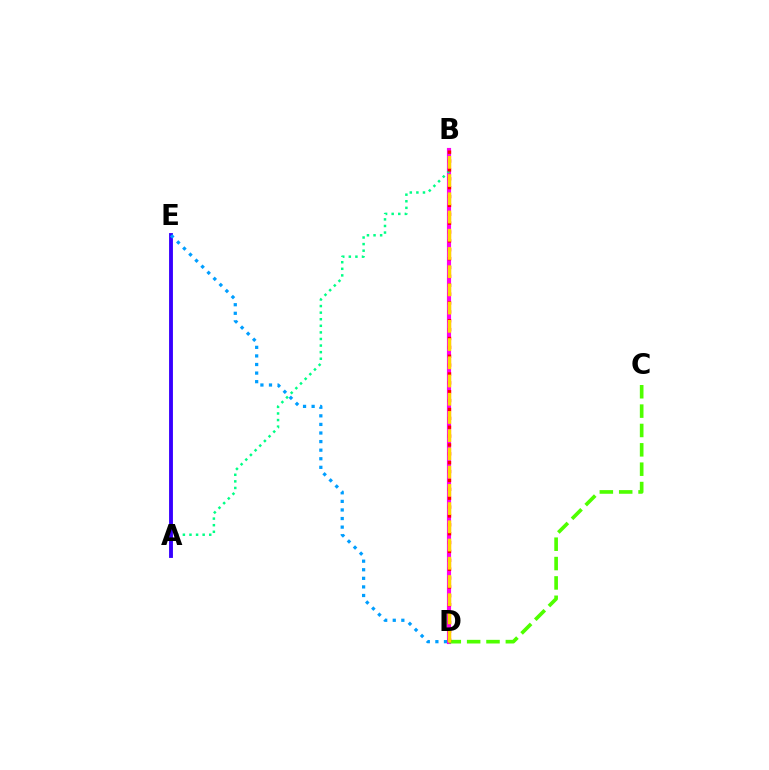{('B', 'D'): [{'color': '#ff00ed', 'line_style': 'solid', 'thickness': 2.98}, {'color': '#ff0000', 'line_style': 'dotted', 'thickness': 2.41}, {'color': '#ffd500', 'line_style': 'dashed', 'thickness': 2.48}], ('A', 'B'): [{'color': '#00ff86', 'line_style': 'dotted', 'thickness': 1.79}], ('A', 'E'): [{'color': '#3700ff', 'line_style': 'solid', 'thickness': 2.78}], ('C', 'D'): [{'color': '#4fff00', 'line_style': 'dashed', 'thickness': 2.63}], ('D', 'E'): [{'color': '#009eff', 'line_style': 'dotted', 'thickness': 2.33}]}